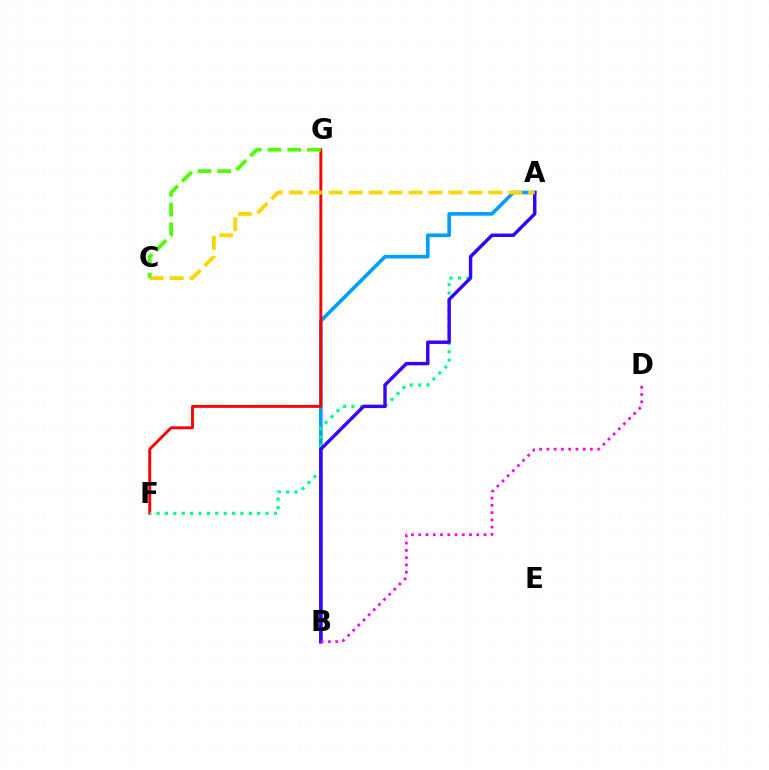{('A', 'B'): [{'color': '#009eff', 'line_style': 'solid', 'thickness': 2.61}, {'color': '#3700ff', 'line_style': 'solid', 'thickness': 2.45}], ('F', 'G'): [{'color': '#ff0000', 'line_style': 'solid', 'thickness': 2.08}], ('A', 'F'): [{'color': '#00ff86', 'line_style': 'dotted', 'thickness': 2.28}], ('A', 'C'): [{'color': '#ffd500', 'line_style': 'dashed', 'thickness': 2.71}], ('B', 'D'): [{'color': '#ff00ed', 'line_style': 'dotted', 'thickness': 1.97}], ('C', 'G'): [{'color': '#4fff00', 'line_style': 'dashed', 'thickness': 2.68}]}